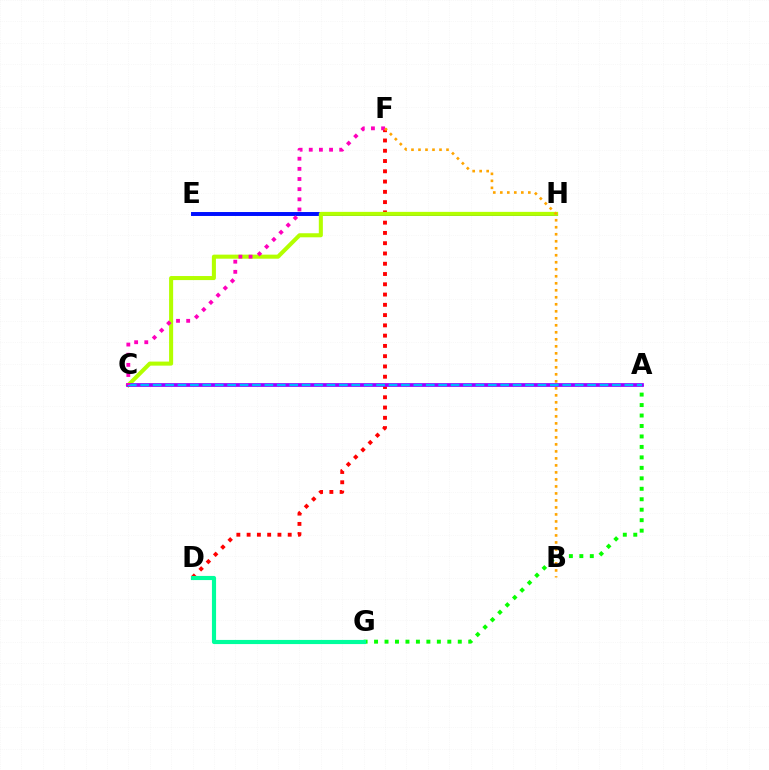{('D', 'F'): [{'color': '#ff0000', 'line_style': 'dotted', 'thickness': 2.79}], ('A', 'G'): [{'color': '#08ff00', 'line_style': 'dotted', 'thickness': 2.84}], ('E', 'H'): [{'color': '#0010ff', 'line_style': 'solid', 'thickness': 2.84}], ('C', 'H'): [{'color': '#b3ff00', 'line_style': 'solid', 'thickness': 2.92}], ('A', 'C'): [{'color': '#9b00ff', 'line_style': 'solid', 'thickness': 2.7}, {'color': '#00b5ff', 'line_style': 'dashed', 'thickness': 1.69}], ('D', 'G'): [{'color': '#00ff9d', 'line_style': 'solid', 'thickness': 2.98}], ('C', 'F'): [{'color': '#ff00bd', 'line_style': 'dotted', 'thickness': 2.76}], ('B', 'F'): [{'color': '#ffa500', 'line_style': 'dotted', 'thickness': 1.9}]}